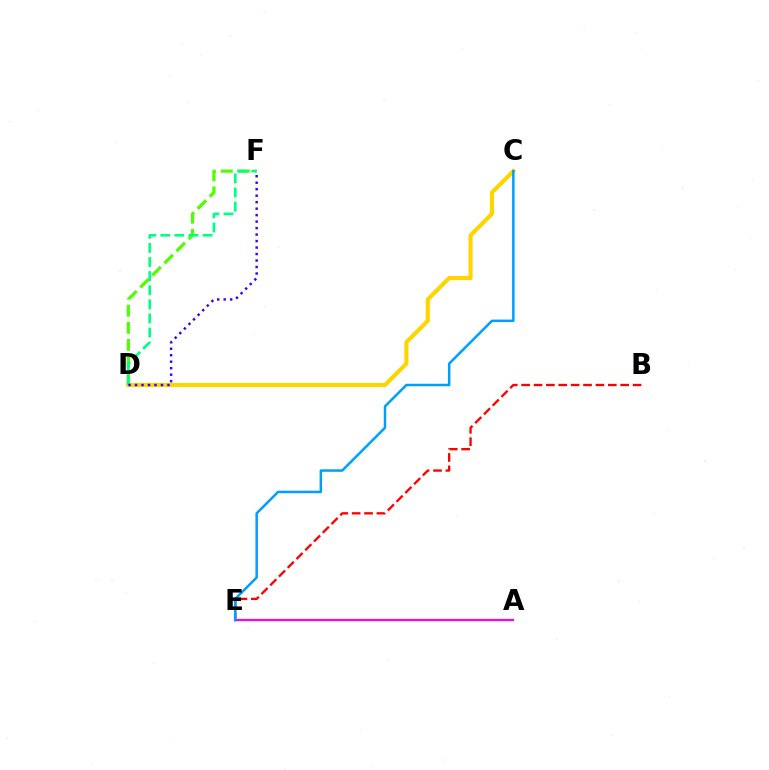{('C', 'D'): [{'color': '#ffd500', 'line_style': 'solid', 'thickness': 2.97}], ('A', 'E'): [{'color': '#ff00ed', 'line_style': 'solid', 'thickness': 1.58}], ('D', 'F'): [{'color': '#4fff00', 'line_style': 'dashed', 'thickness': 2.32}, {'color': '#00ff86', 'line_style': 'dashed', 'thickness': 1.92}, {'color': '#3700ff', 'line_style': 'dotted', 'thickness': 1.76}], ('B', 'E'): [{'color': '#ff0000', 'line_style': 'dashed', 'thickness': 1.68}], ('C', 'E'): [{'color': '#009eff', 'line_style': 'solid', 'thickness': 1.79}]}